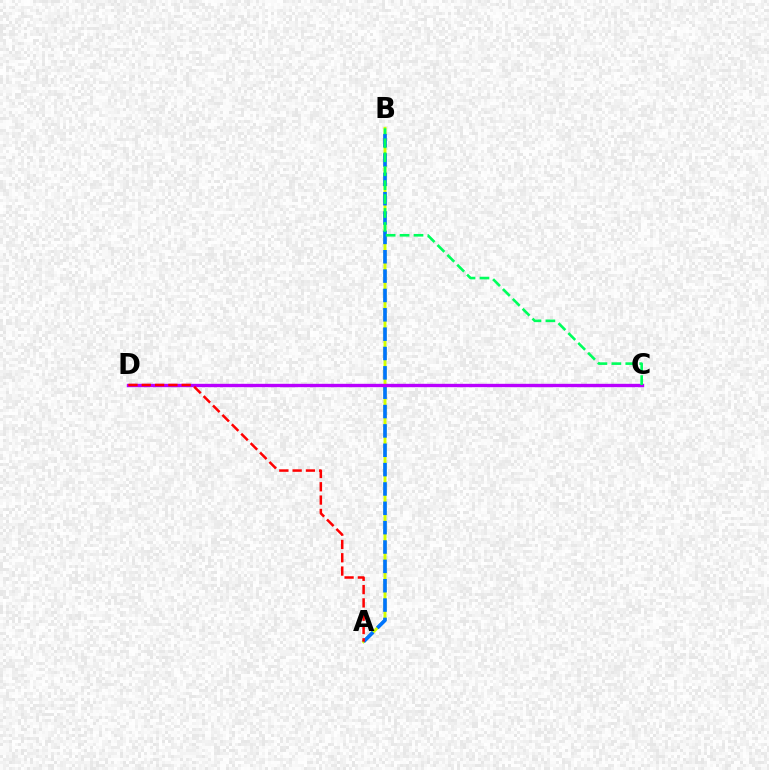{('A', 'B'): [{'color': '#d1ff00', 'line_style': 'solid', 'thickness': 2.11}, {'color': '#0074ff', 'line_style': 'dashed', 'thickness': 2.63}], ('C', 'D'): [{'color': '#b900ff', 'line_style': 'solid', 'thickness': 2.42}], ('B', 'C'): [{'color': '#00ff5c', 'line_style': 'dashed', 'thickness': 1.89}], ('A', 'D'): [{'color': '#ff0000', 'line_style': 'dashed', 'thickness': 1.81}]}